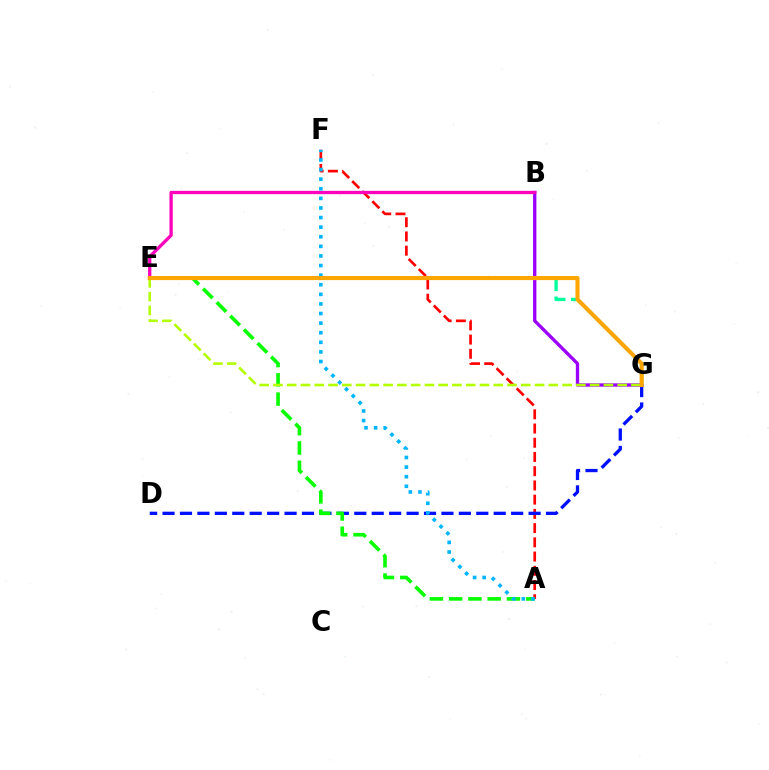{('A', 'F'): [{'color': '#ff0000', 'line_style': 'dashed', 'thickness': 1.93}, {'color': '#00b5ff', 'line_style': 'dotted', 'thickness': 2.61}], ('E', 'G'): [{'color': '#00ff9d', 'line_style': 'dashed', 'thickness': 2.41}, {'color': '#b3ff00', 'line_style': 'dashed', 'thickness': 1.87}, {'color': '#ffa500', 'line_style': 'solid', 'thickness': 2.94}], ('D', 'G'): [{'color': '#0010ff', 'line_style': 'dashed', 'thickness': 2.37}], ('A', 'E'): [{'color': '#08ff00', 'line_style': 'dashed', 'thickness': 2.62}], ('B', 'G'): [{'color': '#9b00ff', 'line_style': 'solid', 'thickness': 2.39}], ('B', 'E'): [{'color': '#ff00bd', 'line_style': 'solid', 'thickness': 2.37}]}